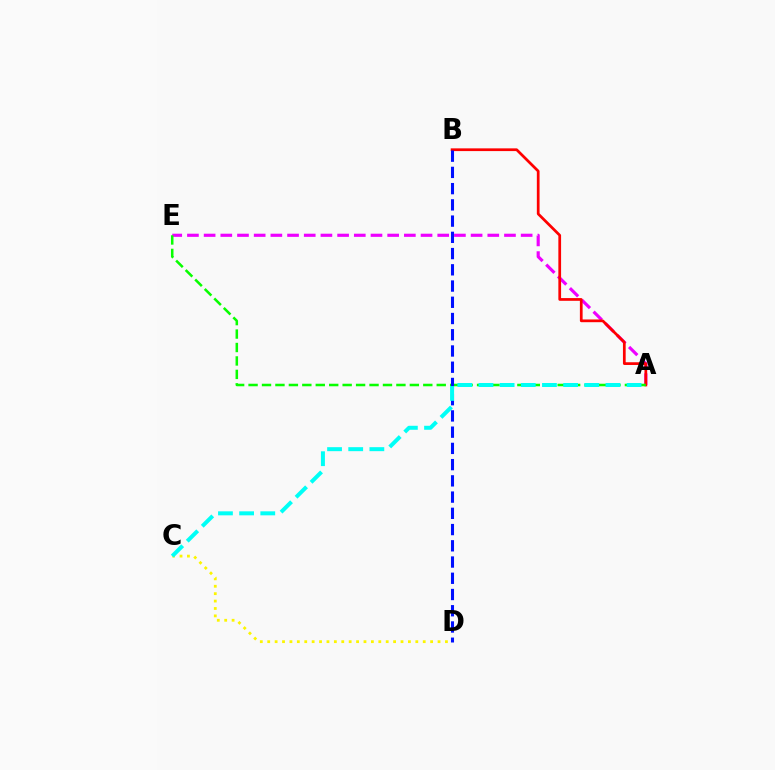{('A', 'E'): [{'color': '#ee00ff', 'line_style': 'dashed', 'thickness': 2.27}, {'color': '#08ff00', 'line_style': 'dashed', 'thickness': 1.83}], ('A', 'B'): [{'color': '#ff0000', 'line_style': 'solid', 'thickness': 1.96}], ('C', 'D'): [{'color': '#fcf500', 'line_style': 'dotted', 'thickness': 2.01}], ('B', 'D'): [{'color': '#0010ff', 'line_style': 'dashed', 'thickness': 2.21}], ('A', 'C'): [{'color': '#00fff6', 'line_style': 'dashed', 'thickness': 2.87}]}